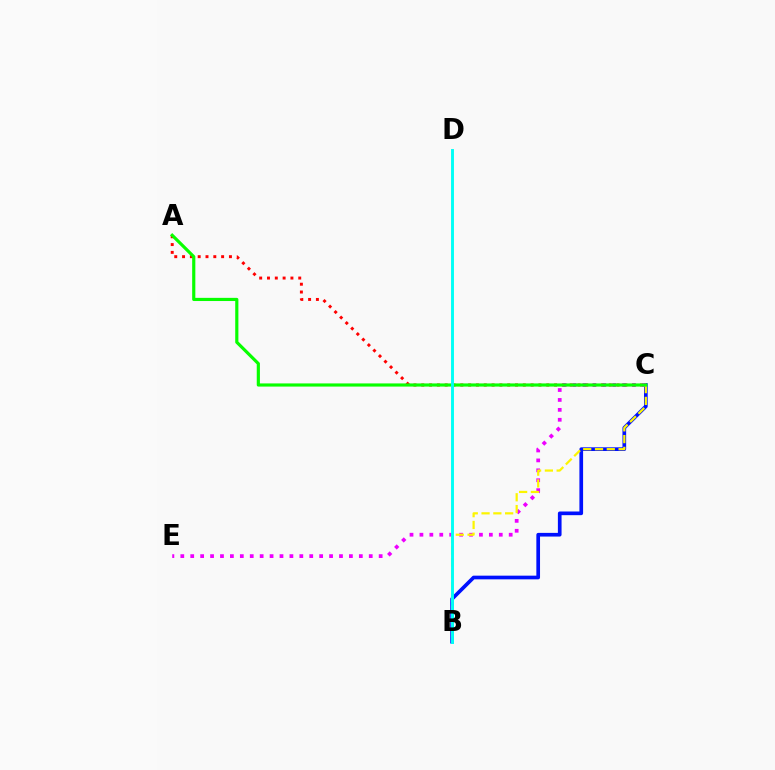{('B', 'C'): [{'color': '#0010ff', 'line_style': 'solid', 'thickness': 2.65}, {'color': '#fcf500', 'line_style': 'dashed', 'thickness': 1.6}], ('A', 'C'): [{'color': '#ff0000', 'line_style': 'dotted', 'thickness': 2.12}, {'color': '#08ff00', 'line_style': 'solid', 'thickness': 2.28}], ('C', 'E'): [{'color': '#ee00ff', 'line_style': 'dotted', 'thickness': 2.69}], ('B', 'D'): [{'color': '#00fff6', 'line_style': 'solid', 'thickness': 2.1}]}